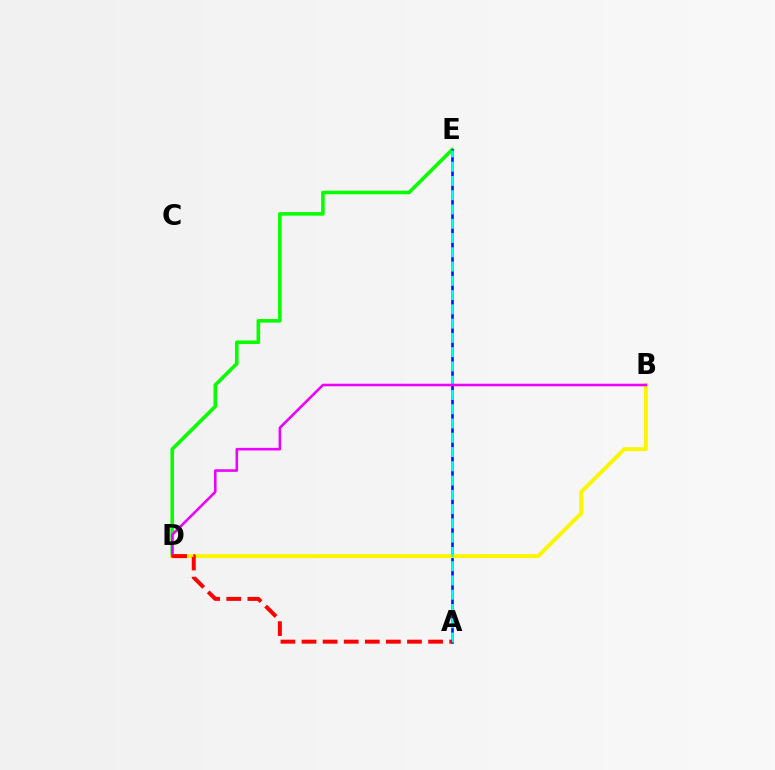{('D', 'E'): [{'color': '#08ff00', 'line_style': 'solid', 'thickness': 2.58}], ('A', 'E'): [{'color': '#0010ff', 'line_style': 'solid', 'thickness': 1.86}, {'color': '#00fff6', 'line_style': 'dashed', 'thickness': 1.94}], ('B', 'D'): [{'color': '#fcf500', 'line_style': 'solid', 'thickness': 2.83}, {'color': '#ee00ff', 'line_style': 'solid', 'thickness': 1.86}], ('A', 'D'): [{'color': '#ff0000', 'line_style': 'dashed', 'thickness': 2.87}]}